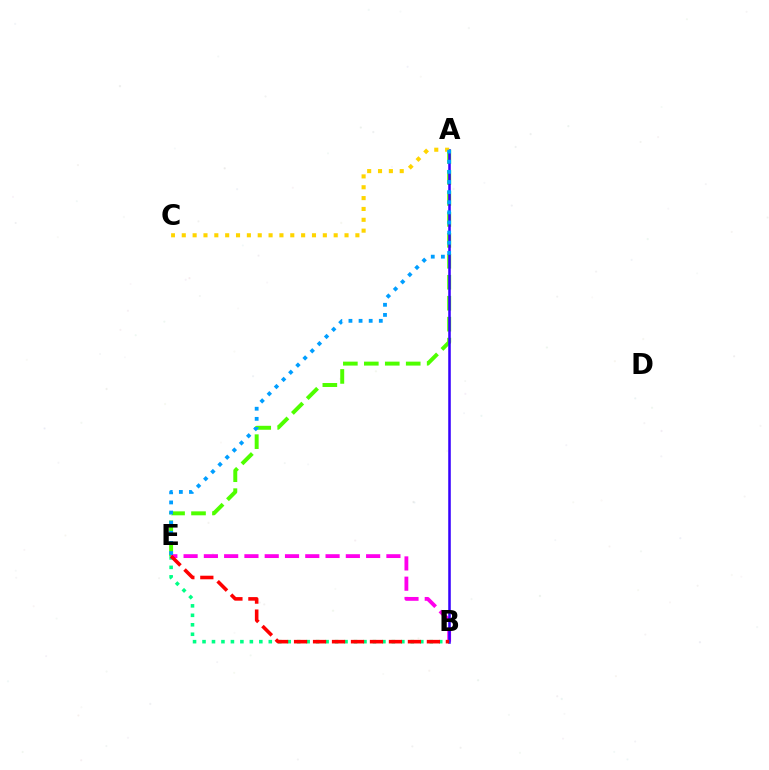{('A', 'E'): [{'color': '#4fff00', 'line_style': 'dashed', 'thickness': 2.85}, {'color': '#009eff', 'line_style': 'dotted', 'thickness': 2.75}], ('B', 'E'): [{'color': '#ff00ed', 'line_style': 'dashed', 'thickness': 2.76}, {'color': '#00ff86', 'line_style': 'dotted', 'thickness': 2.57}, {'color': '#ff0000', 'line_style': 'dashed', 'thickness': 2.58}], ('A', 'B'): [{'color': '#3700ff', 'line_style': 'solid', 'thickness': 1.84}], ('A', 'C'): [{'color': '#ffd500', 'line_style': 'dotted', 'thickness': 2.95}]}